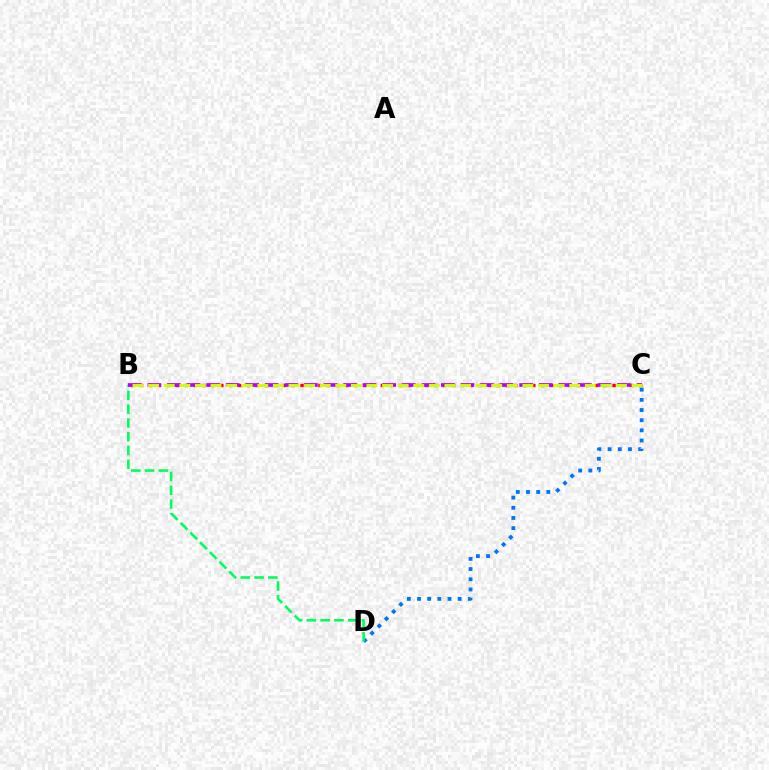{('C', 'D'): [{'color': '#0074ff', 'line_style': 'dotted', 'thickness': 2.76}], ('B', 'D'): [{'color': '#00ff5c', 'line_style': 'dashed', 'thickness': 1.87}], ('B', 'C'): [{'color': '#ff0000', 'line_style': 'dotted', 'thickness': 2.42}, {'color': '#b900ff', 'line_style': 'dashed', 'thickness': 2.66}, {'color': '#d1ff00', 'line_style': 'dashed', 'thickness': 2.12}]}